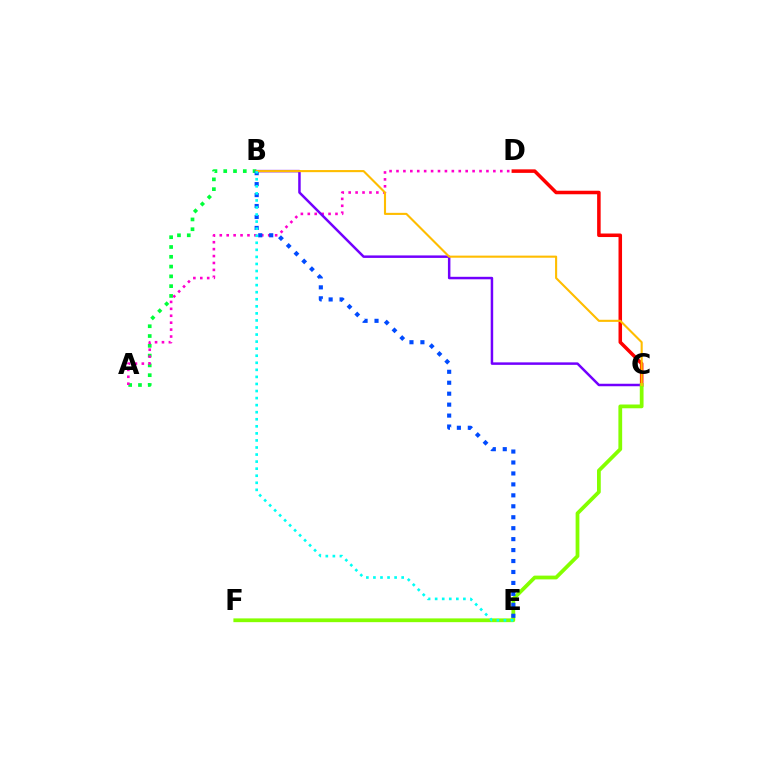{('C', 'D'): [{'color': '#ff0000', 'line_style': 'solid', 'thickness': 2.54}], ('A', 'B'): [{'color': '#00ff39', 'line_style': 'dotted', 'thickness': 2.66}], ('A', 'D'): [{'color': '#ff00cf', 'line_style': 'dotted', 'thickness': 1.88}], ('B', 'C'): [{'color': '#7200ff', 'line_style': 'solid', 'thickness': 1.79}, {'color': '#ffbd00', 'line_style': 'solid', 'thickness': 1.51}], ('C', 'F'): [{'color': '#84ff00', 'line_style': 'solid', 'thickness': 2.71}], ('B', 'E'): [{'color': '#004bff', 'line_style': 'dotted', 'thickness': 2.97}, {'color': '#00fff6', 'line_style': 'dotted', 'thickness': 1.92}]}